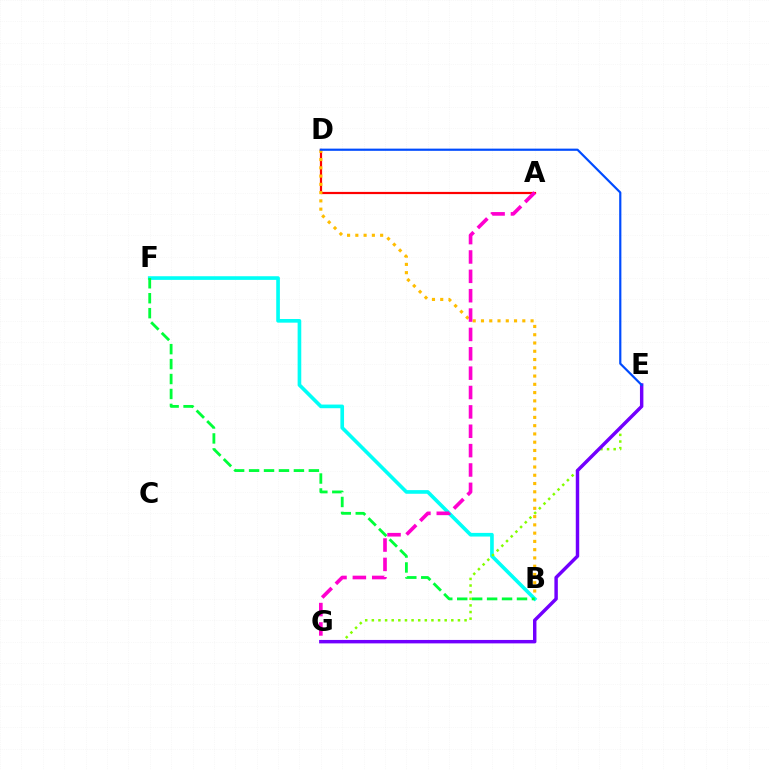{('A', 'D'): [{'color': '#ff0000', 'line_style': 'solid', 'thickness': 1.59}], ('B', 'D'): [{'color': '#ffbd00', 'line_style': 'dotted', 'thickness': 2.25}], ('B', 'F'): [{'color': '#00fff6', 'line_style': 'solid', 'thickness': 2.63}, {'color': '#00ff39', 'line_style': 'dashed', 'thickness': 2.03}], ('E', 'G'): [{'color': '#84ff00', 'line_style': 'dotted', 'thickness': 1.8}, {'color': '#7200ff', 'line_style': 'solid', 'thickness': 2.48}], ('A', 'G'): [{'color': '#ff00cf', 'line_style': 'dashed', 'thickness': 2.63}], ('D', 'E'): [{'color': '#004bff', 'line_style': 'solid', 'thickness': 1.58}]}